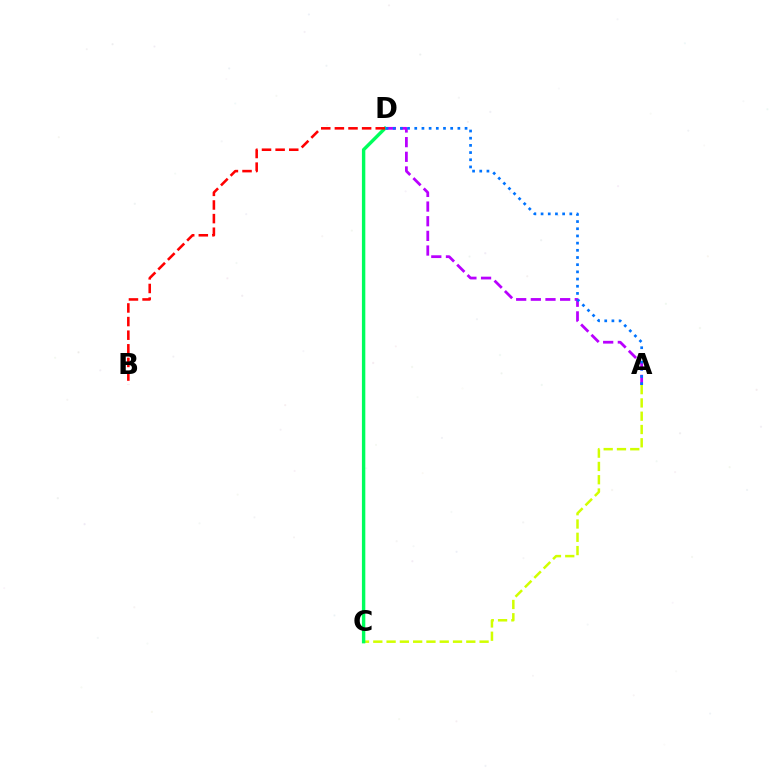{('A', 'C'): [{'color': '#d1ff00', 'line_style': 'dashed', 'thickness': 1.8}], ('C', 'D'): [{'color': '#00ff5c', 'line_style': 'solid', 'thickness': 2.45}], ('A', 'D'): [{'color': '#b900ff', 'line_style': 'dashed', 'thickness': 1.99}, {'color': '#0074ff', 'line_style': 'dotted', 'thickness': 1.95}], ('B', 'D'): [{'color': '#ff0000', 'line_style': 'dashed', 'thickness': 1.85}]}